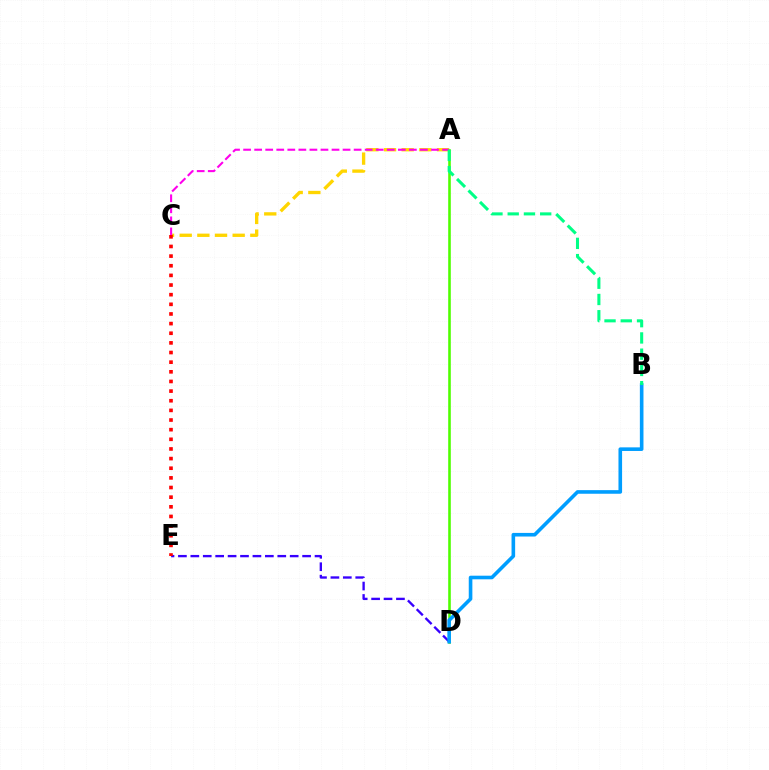{('A', 'C'): [{'color': '#ffd500', 'line_style': 'dashed', 'thickness': 2.4}, {'color': '#ff00ed', 'line_style': 'dashed', 'thickness': 1.5}], ('D', 'E'): [{'color': '#3700ff', 'line_style': 'dashed', 'thickness': 1.69}], ('C', 'E'): [{'color': '#ff0000', 'line_style': 'dotted', 'thickness': 2.62}], ('A', 'D'): [{'color': '#4fff00', 'line_style': 'solid', 'thickness': 1.87}], ('B', 'D'): [{'color': '#009eff', 'line_style': 'solid', 'thickness': 2.6}], ('A', 'B'): [{'color': '#00ff86', 'line_style': 'dashed', 'thickness': 2.21}]}